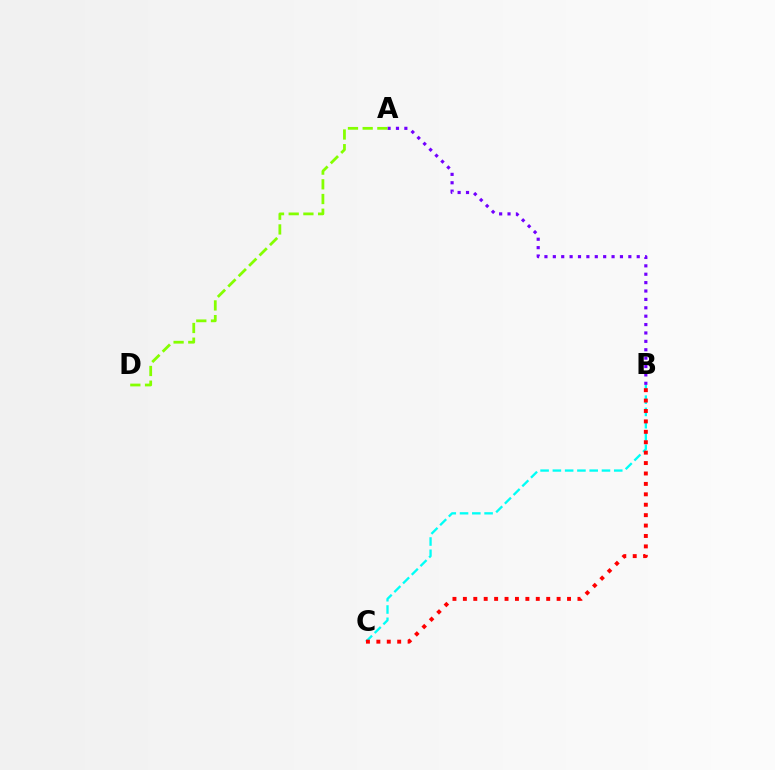{('B', 'C'): [{'color': '#00fff6', 'line_style': 'dashed', 'thickness': 1.67}, {'color': '#ff0000', 'line_style': 'dotted', 'thickness': 2.83}], ('A', 'B'): [{'color': '#7200ff', 'line_style': 'dotted', 'thickness': 2.28}], ('A', 'D'): [{'color': '#84ff00', 'line_style': 'dashed', 'thickness': 2.0}]}